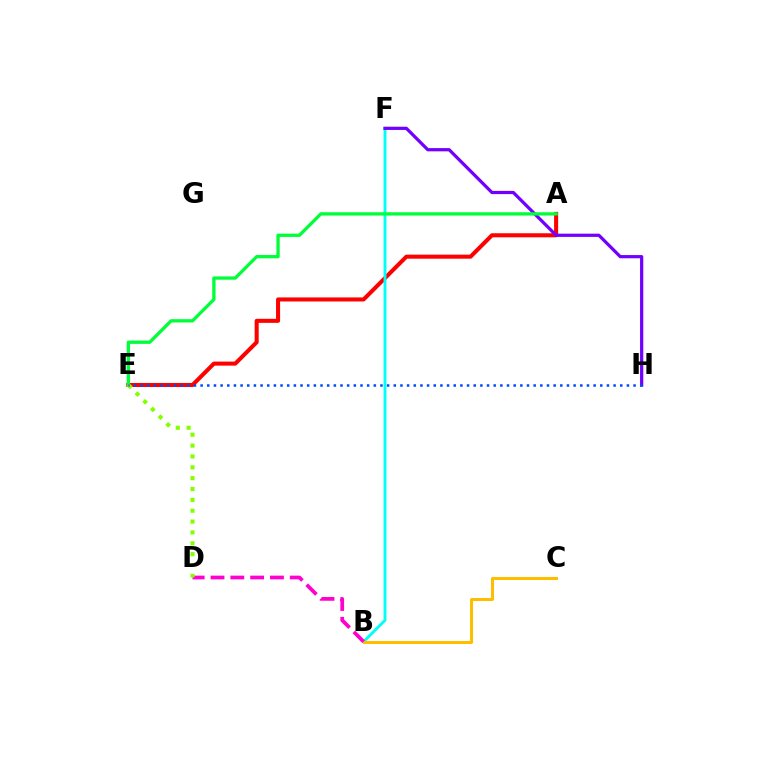{('A', 'E'): [{'color': '#ff0000', 'line_style': 'solid', 'thickness': 2.92}, {'color': '#00ff39', 'line_style': 'solid', 'thickness': 2.38}], ('B', 'F'): [{'color': '#00fff6', 'line_style': 'solid', 'thickness': 2.07}], ('B', 'C'): [{'color': '#ffbd00', 'line_style': 'solid', 'thickness': 2.18}], ('F', 'H'): [{'color': '#7200ff', 'line_style': 'solid', 'thickness': 2.32}], ('B', 'D'): [{'color': '#ff00cf', 'line_style': 'dashed', 'thickness': 2.69}], ('D', 'E'): [{'color': '#84ff00', 'line_style': 'dotted', 'thickness': 2.95}], ('E', 'H'): [{'color': '#004bff', 'line_style': 'dotted', 'thickness': 1.81}]}